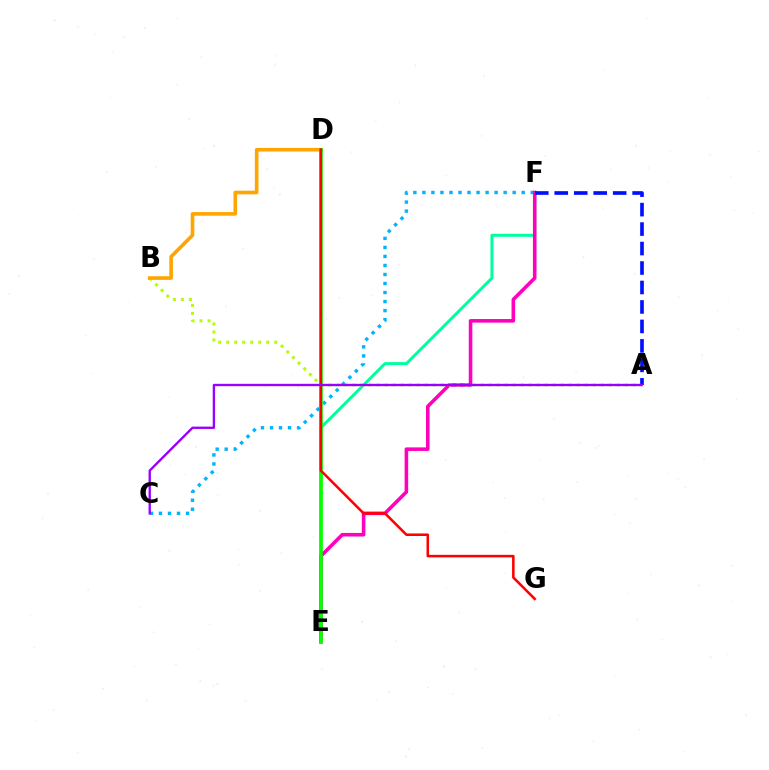{('E', 'F'): [{'color': '#00ff9d', 'line_style': 'solid', 'thickness': 2.16}, {'color': '#ff00bd', 'line_style': 'solid', 'thickness': 2.58}], ('C', 'F'): [{'color': '#00b5ff', 'line_style': 'dotted', 'thickness': 2.45}], ('A', 'B'): [{'color': '#b3ff00', 'line_style': 'dotted', 'thickness': 2.18}], ('B', 'D'): [{'color': '#ffa500', 'line_style': 'solid', 'thickness': 2.62}], ('D', 'E'): [{'color': '#08ff00', 'line_style': 'solid', 'thickness': 2.59}], ('D', 'G'): [{'color': '#ff0000', 'line_style': 'solid', 'thickness': 1.84}], ('A', 'F'): [{'color': '#0010ff', 'line_style': 'dashed', 'thickness': 2.64}], ('A', 'C'): [{'color': '#9b00ff', 'line_style': 'solid', 'thickness': 1.7}]}